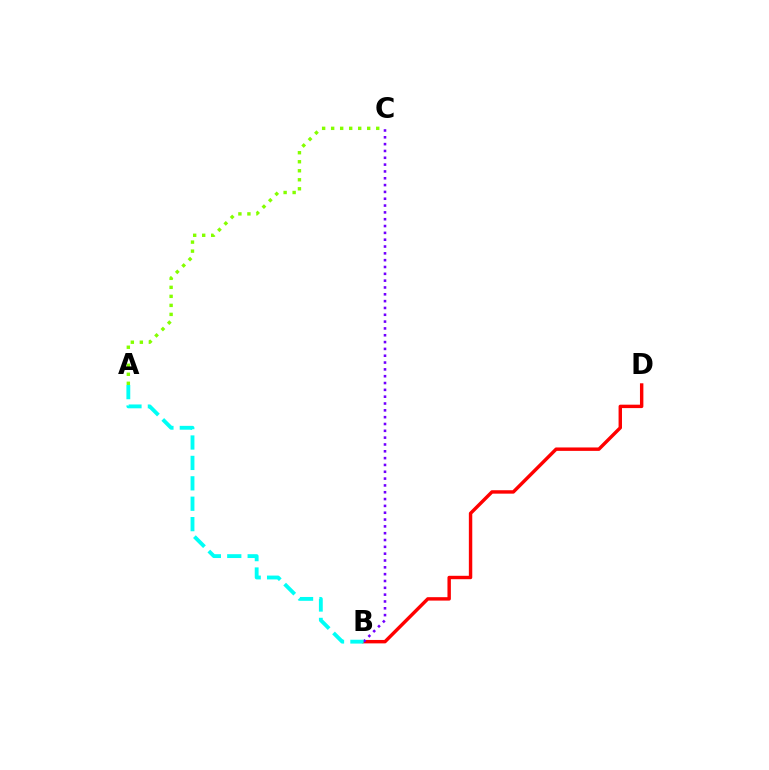{('B', 'D'): [{'color': '#ff0000', 'line_style': 'solid', 'thickness': 2.46}], ('B', 'C'): [{'color': '#7200ff', 'line_style': 'dotted', 'thickness': 1.85}], ('A', 'B'): [{'color': '#00fff6', 'line_style': 'dashed', 'thickness': 2.77}], ('A', 'C'): [{'color': '#84ff00', 'line_style': 'dotted', 'thickness': 2.45}]}